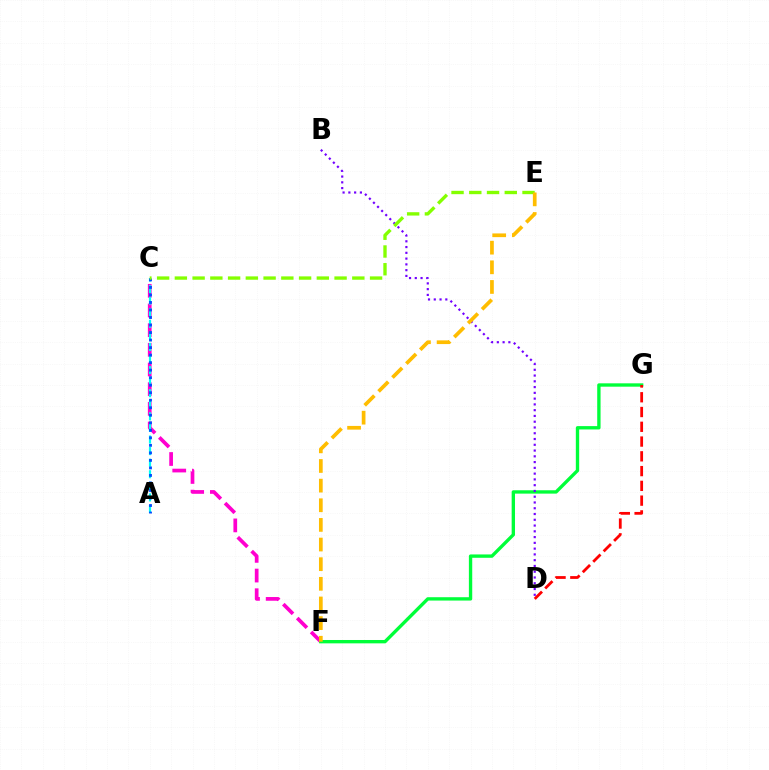{('C', 'F'): [{'color': '#ff00cf', 'line_style': 'dashed', 'thickness': 2.67}], ('F', 'G'): [{'color': '#00ff39', 'line_style': 'solid', 'thickness': 2.41}], ('A', 'C'): [{'color': '#00fff6', 'line_style': 'dashed', 'thickness': 1.57}, {'color': '#004bff', 'line_style': 'dotted', 'thickness': 2.04}], ('D', 'G'): [{'color': '#ff0000', 'line_style': 'dashed', 'thickness': 2.01}], ('B', 'D'): [{'color': '#7200ff', 'line_style': 'dotted', 'thickness': 1.57}], ('C', 'E'): [{'color': '#84ff00', 'line_style': 'dashed', 'thickness': 2.41}], ('E', 'F'): [{'color': '#ffbd00', 'line_style': 'dashed', 'thickness': 2.67}]}